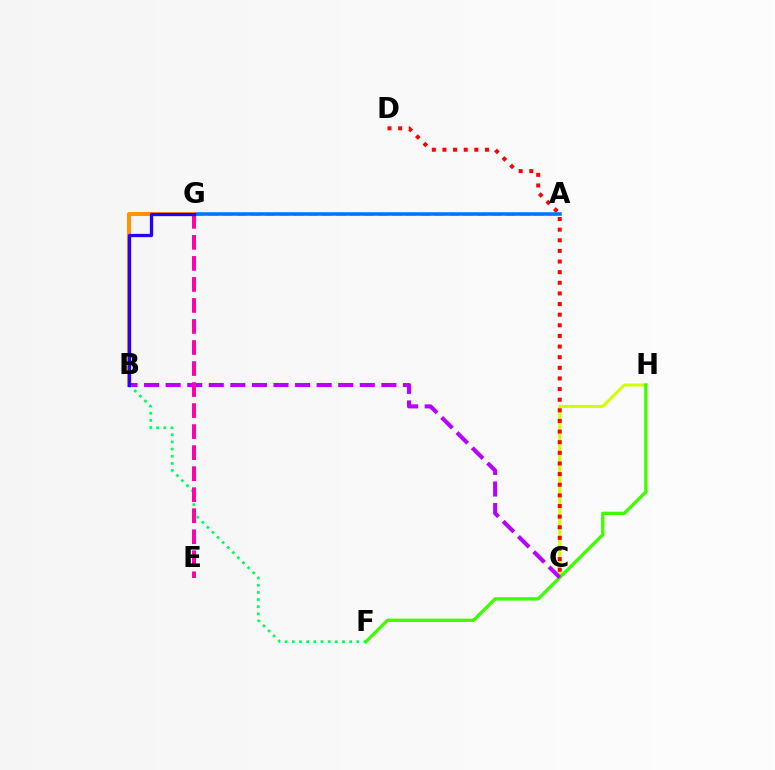{('A', 'G'): [{'color': '#00fff6', 'line_style': 'dashed', 'thickness': 1.92}, {'color': '#0074ff', 'line_style': 'solid', 'thickness': 2.54}], ('C', 'H'): [{'color': '#d1ff00', 'line_style': 'solid', 'thickness': 2.17}], ('B', 'G'): [{'color': '#ff9400', 'line_style': 'solid', 'thickness': 2.88}, {'color': '#2500ff', 'line_style': 'solid', 'thickness': 2.37}], ('F', 'H'): [{'color': '#3dff00', 'line_style': 'solid', 'thickness': 2.39}], ('B', 'C'): [{'color': '#b900ff', 'line_style': 'dashed', 'thickness': 2.93}], ('B', 'F'): [{'color': '#00ff5c', 'line_style': 'dotted', 'thickness': 1.95}], ('C', 'D'): [{'color': '#ff0000', 'line_style': 'dotted', 'thickness': 2.89}], ('E', 'G'): [{'color': '#ff00ac', 'line_style': 'dashed', 'thickness': 2.86}]}